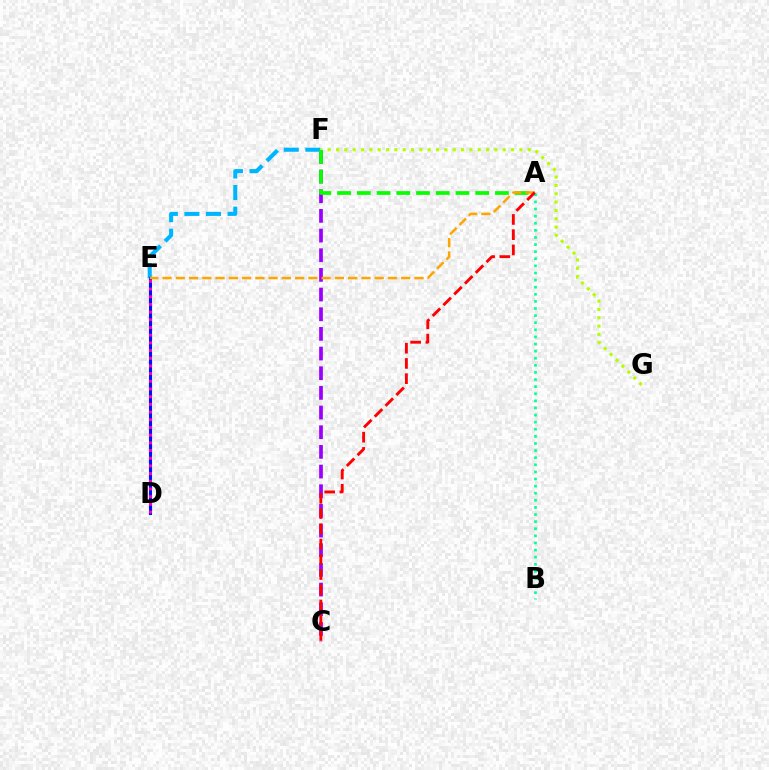{('C', 'F'): [{'color': '#9b00ff', 'line_style': 'dashed', 'thickness': 2.67}], ('E', 'F'): [{'color': '#00b5ff', 'line_style': 'dashed', 'thickness': 2.93}], ('F', 'G'): [{'color': '#b3ff00', 'line_style': 'dotted', 'thickness': 2.27}], ('D', 'E'): [{'color': '#0010ff', 'line_style': 'solid', 'thickness': 2.23}, {'color': '#ff00bd', 'line_style': 'dotted', 'thickness': 2.09}], ('A', 'B'): [{'color': '#00ff9d', 'line_style': 'dotted', 'thickness': 1.93}], ('A', 'F'): [{'color': '#08ff00', 'line_style': 'dashed', 'thickness': 2.68}], ('A', 'E'): [{'color': '#ffa500', 'line_style': 'dashed', 'thickness': 1.8}], ('A', 'C'): [{'color': '#ff0000', 'line_style': 'dashed', 'thickness': 2.07}]}